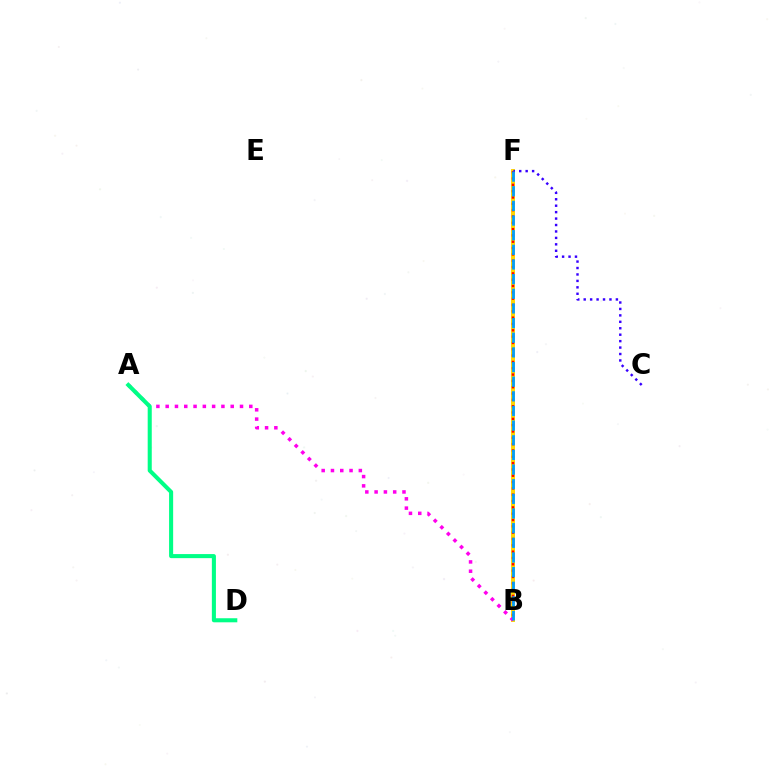{('B', 'F'): [{'color': '#4fff00', 'line_style': 'dashed', 'thickness': 2.09}, {'color': '#ffd500', 'line_style': 'solid', 'thickness': 2.83}, {'color': '#ff0000', 'line_style': 'dotted', 'thickness': 1.72}, {'color': '#009eff', 'line_style': 'dashed', 'thickness': 1.99}], ('A', 'B'): [{'color': '#ff00ed', 'line_style': 'dotted', 'thickness': 2.52}], ('C', 'F'): [{'color': '#3700ff', 'line_style': 'dotted', 'thickness': 1.75}], ('A', 'D'): [{'color': '#00ff86', 'line_style': 'solid', 'thickness': 2.93}]}